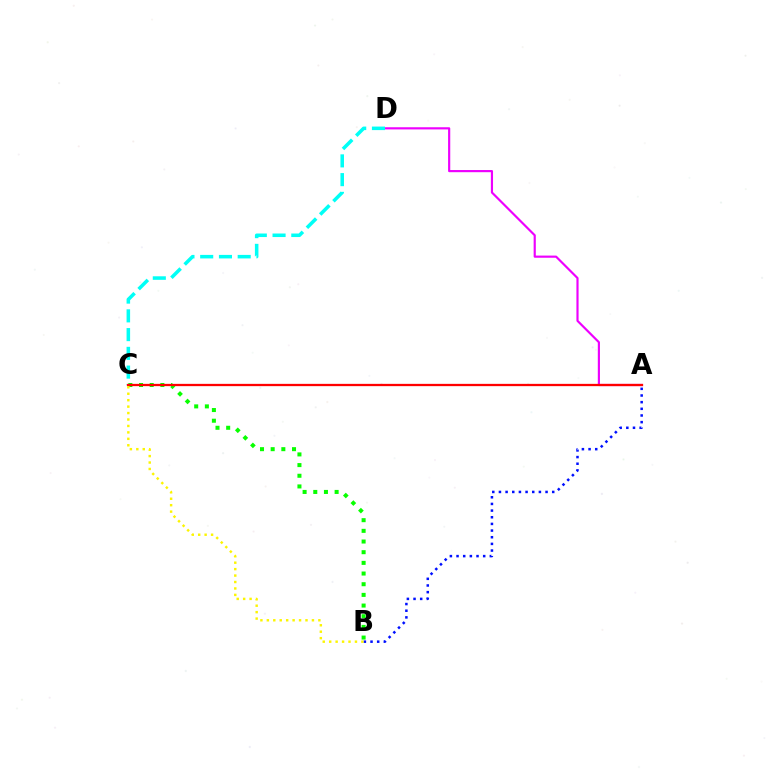{('A', 'D'): [{'color': '#ee00ff', 'line_style': 'solid', 'thickness': 1.56}], ('C', 'D'): [{'color': '#00fff6', 'line_style': 'dashed', 'thickness': 2.55}], ('B', 'C'): [{'color': '#08ff00', 'line_style': 'dotted', 'thickness': 2.9}, {'color': '#fcf500', 'line_style': 'dotted', 'thickness': 1.75}], ('A', 'B'): [{'color': '#0010ff', 'line_style': 'dotted', 'thickness': 1.81}], ('A', 'C'): [{'color': '#ff0000', 'line_style': 'solid', 'thickness': 1.64}]}